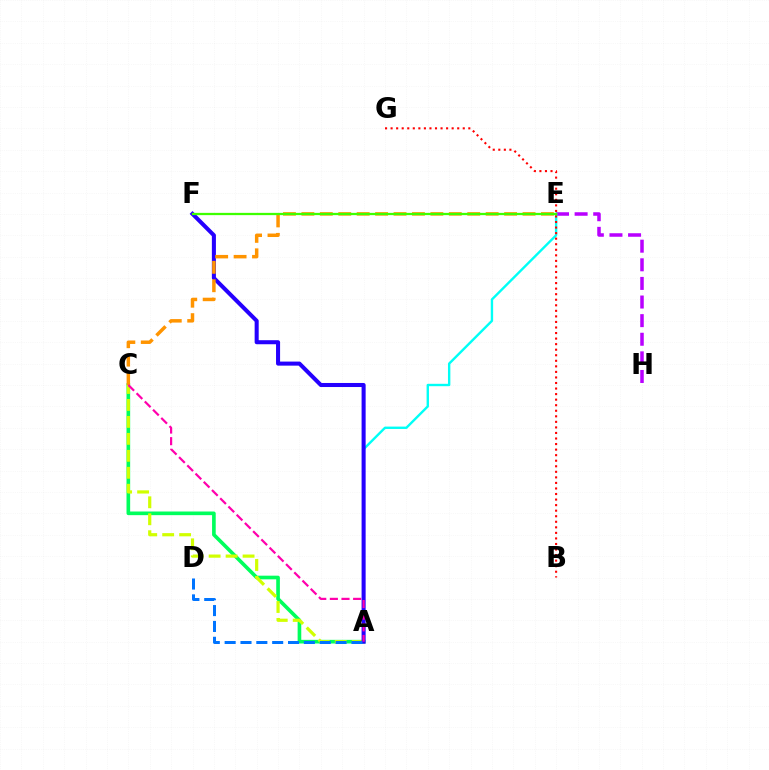{('E', 'H'): [{'color': '#b900ff', 'line_style': 'dashed', 'thickness': 2.53}], ('A', 'C'): [{'color': '#00ff5c', 'line_style': 'solid', 'thickness': 2.63}, {'color': '#d1ff00', 'line_style': 'dashed', 'thickness': 2.3}, {'color': '#ff00ac', 'line_style': 'dashed', 'thickness': 1.58}], ('A', 'E'): [{'color': '#00fff6', 'line_style': 'solid', 'thickness': 1.72}], ('A', 'F'): [{'color': '#2500ff', 'line_style': 'solid', 'thickness': 2.92}], ('A', 'D'): [{'color': '#0074ff', 'line_style': 'dashed', 'thickness': 2.15}], ('C', 'E'): [{'color': '#ff9400', 'line_style': 'dashed', 'thickness': 2.5}], ('B', 'G'): [{'color': '#ff0000', 'line_style': 'dotted', 'thickness': 1.51}], ('E', 'F'): [{'color': '#3dff00', 'line_style': 'solid', 'thickness': 1.63}]}